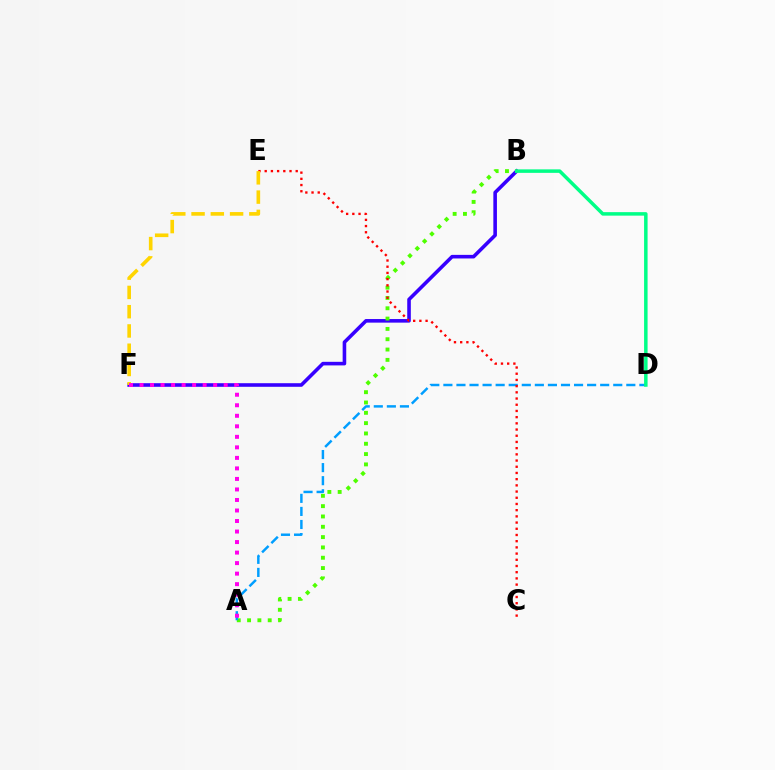{('B', 'F'): [{'color': '#3700ff', 'line_style': 'solid', 'thickness': 2.59}], ('A', 'B'): [{'color': '#4fff00', 'line_style': 'dotted', 'thickness': 2.8}], ('A', 'D'): [{'color': '#009eff', 'line_style': 'dashed', 'thickness': 1.78}], ('C', 'E'): [{'color': '#ff0000', 'line_style': 'dotted', 'thickness': 1.69}], ('E', 'F'): [{'color': '#ffd500', 'line_style': 'dashed', 'thickness': 2.62}], ('A', 'F'): [{'color': '#ff00ed', 'line_style': 'dotted', 'thickness': 2.86}], ('B', 'D'): [{'color': '#00ff86', 'line_style': 'solid', 'thickness': 2.52}]}